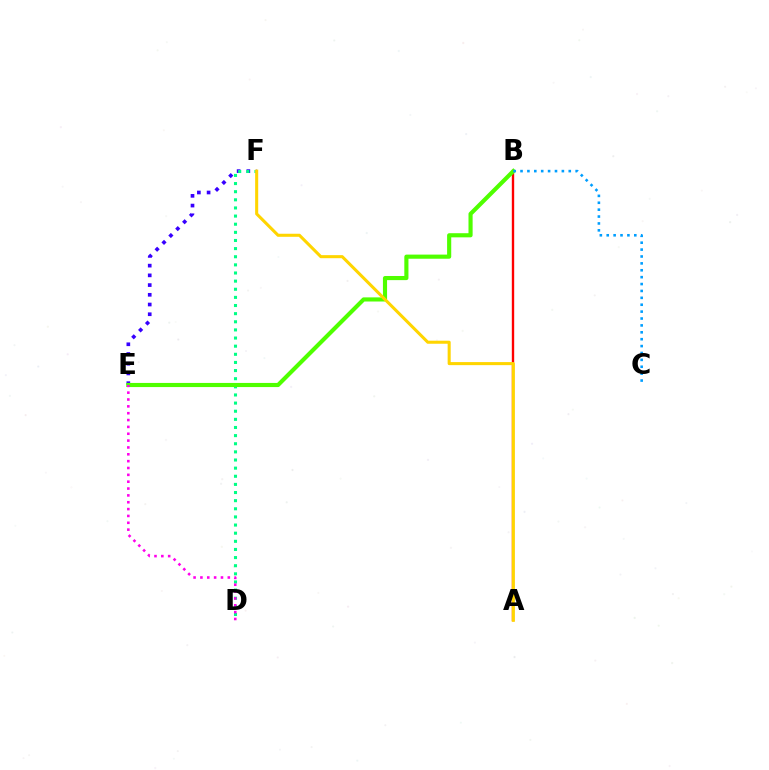{('E', 'F'): [{'color': '#3700ff', 'line_style': 'dotted', 'thickness': 2.64}], ('A', 'B'): [{'color': '#ff0000', 'line_style': 'solid', 'thickness': 1.7}], ('D', 'F'): [{'color': '#00ff86', 'line_style': 'dotted', 'thickness': 2.21}], ('B', 'E'): [{'color': '#4fff00', 'line_style': 'solid', 'thickness': 2.97}], ('D', 'E'): [{'color': '#ff00ed', 'line_style': 'dotted', 'thickness': 1.86}], ('A', 'F'): [{'color': '#ffd500', 'line_style': 'solid', 'thickness': 2.2}], ('B', 'C'): [{'color': '#009eff', 'line_style': 'dotted', 'thickness': 1.87}]}